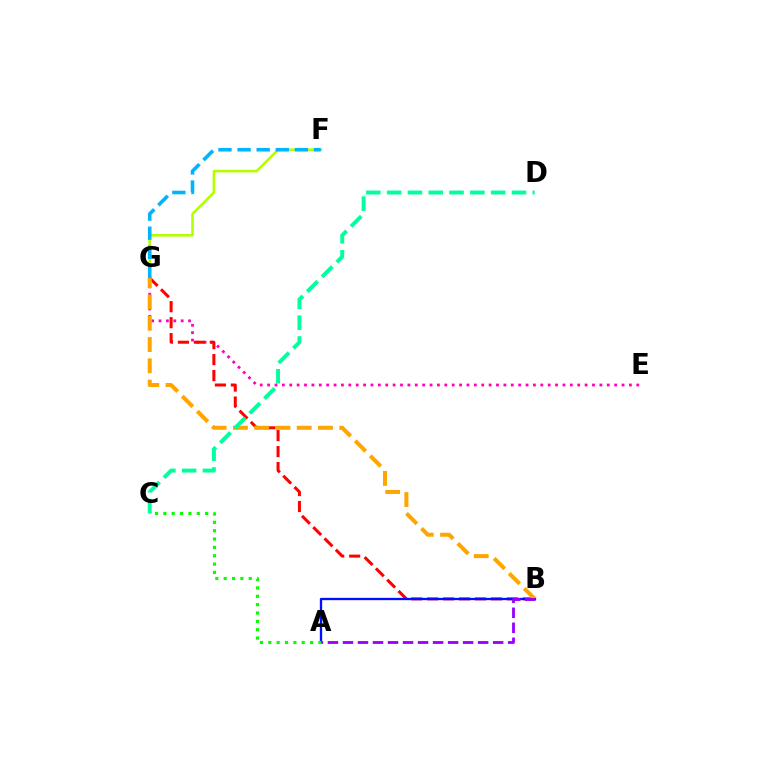{('E', 'G'): [{'color': '#ff00bd', 'line_style': 'dotted', 'thickness': 2.01}], ('B', 'G'): [{'color': '#ff0000', 'line_style': 'dashed', 'thickness': 2.17}, {'color': '#ffa500', 'line_style': 'dashed', 'thickness': 2.89}], ('F', 'G'): [{'color': '#b3ff00', 'line_style': 'solid', 'thickness': 1.87}, {'color': '#00b5ff', 'line_style': 'dashed', 'thickness': 2.59}], ('A', 'B'): [{'color': '#0010ff', 'line_style': 'solid', 'thickness': 1.67}, {'color': '#9b00ff', 'line_style': 'dashed', 'thickness': 2.04}], ('A', 'C'): [{'color': '#08ff00', 'line_style': 'dotted', 'thickness': 2.27}], ('C', 'D'): [{'color': '#00ff9d', 'line_style': 'dashed', 'thickness': 2.83}]}